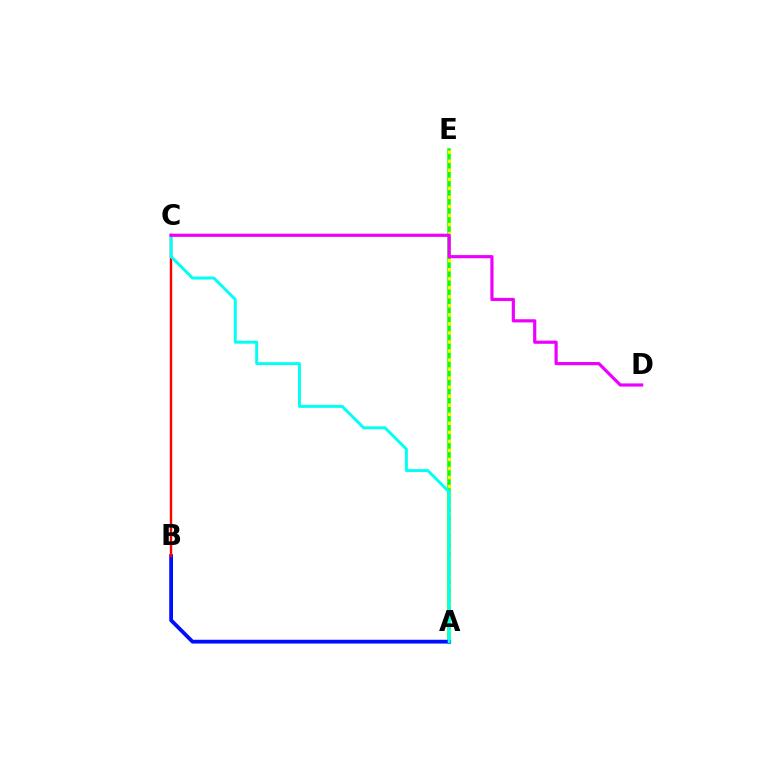{('A', 'E'): [{'color': '#08ff00', 'line_style': 'solid', 'thickness': 2.53}, {'color': '#fcf500', 'line_style': 'dotted', 'thickness': 2.46}], ('A', 'B'): [{'color': '#0010ff', 'line_style': 'solid', 'thickness': 2.73}], ('B', 'C'): [{'color': '#ff0000', 'line_style': 'solid', 'thickness': 1.74}], ('A', 'C'): [{'color': '#00fff6', 'line_style': 'solid', 'thickness': 2.12}], ('C', 'D'): [{'color': '#ee00ff', 'line_style': 'solid', 'thickness': 2.29}]}